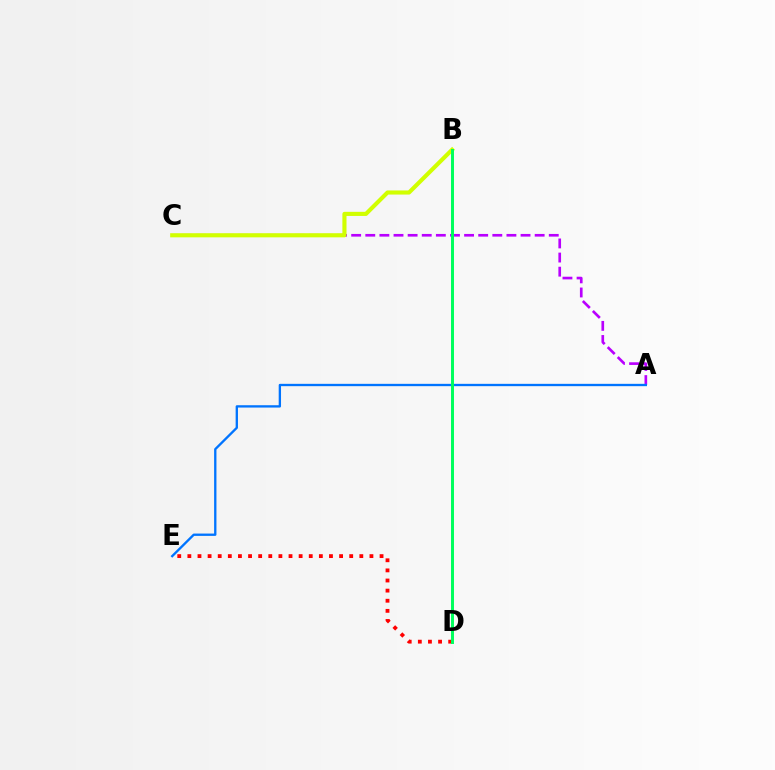{('A', 'C'): [{'color': '#b900ff', 'line_style': 'dashed', 'thickness': 1.92}], ('D', 'E'): [{'color': '#ff0000', 'line_style': 'dotted', 'thickness': 2.75}], ('A', 'E'): [{'color': '#0074ff', 'line_style': 'solid', 'thickness': 1.68}], ('B', 'C'): [{'color': '#d1ff00', 'line_style': 'solid', 'thickness': 2.97}], ('B', 'D'): [{'color': '#00ff5c', 'line_style': 'solid', 'thickness': 2.13}]}